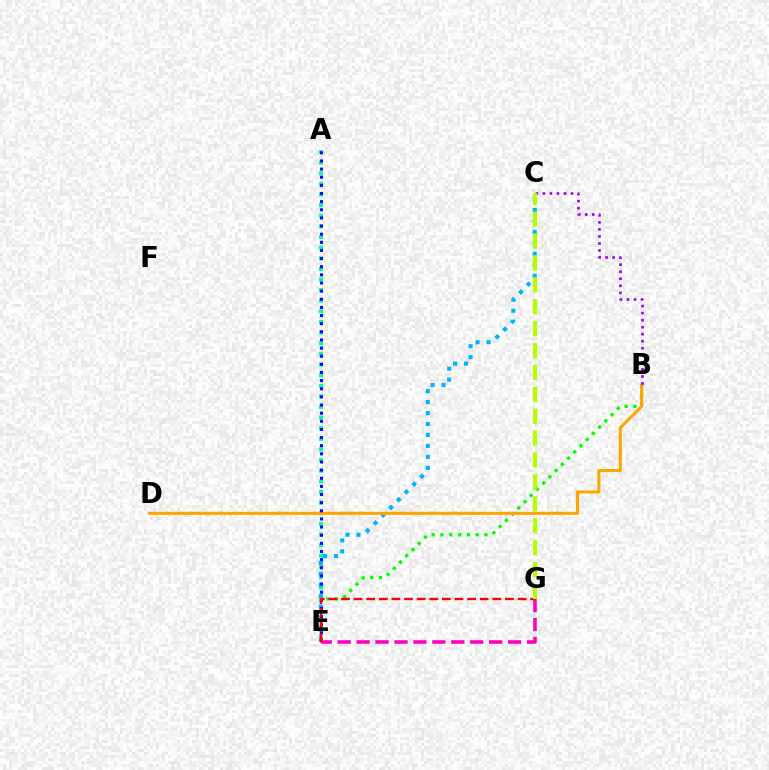{('A', 'E'): [{'color': '#00ff9d', 'line_style': 'dotted', 'thickness': 2.89}, {'color': '#0010ff', 'line_style': 'dotted', 'thickness': 2.21}], ('C', 'E'): [{'color': '#00b5ff', 'line_style': 'dotted', 'thickness': 2.98}], ('B', 'E'): [{'color': '#08ff00', 'line_style': 'dotted', 'thickness': 2.39}], ('B', 'D'): [{'color': '#ffa500', 'line_style': 'solid', 'thickness': 2.22}], ('E', 'G'): [{'color': '#ff00bd', 'line_style': 'dashed', 'thickness': 2.57}, {'color': '#ff0000', 'line_style': 'dashed', 'thickness': 1.71}], ('B', 'C'): [{'color': '#9b00ff', 'line_style': 'dotted', 'thickness': 1.91}], ('C', 'G'): [{'color': '#b3ff00', 'line_style': 'dashed', 'thickness': 2.97}]}